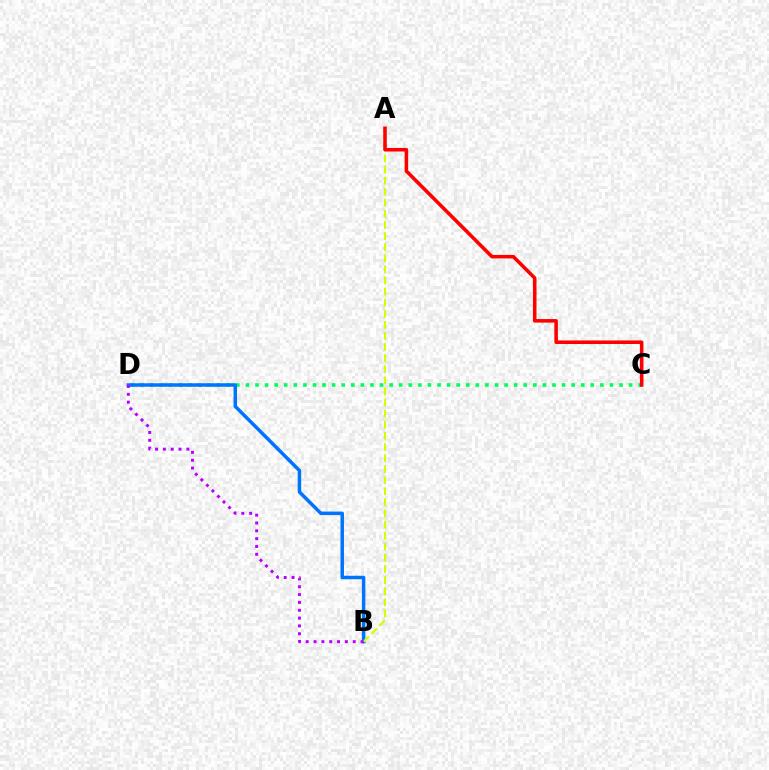{('C', 'D'): [{'color': '#00ff5c', 'line_style': 'dotted', 'thickness': 2.6}], ('B', 'D'): [{'color': '#0074ff', 'line_style': 'solid', 'thickness': 2.51}, {'color': '#b900ff', 'line_style': 'dotted', 'thickness': 2.13}], ('A', 'B'): [{'color': '#d1ff00', 'line_style': 'dashed', 'thickness': 1.51}], ('A', 'C'): [{'color': '#ff0000', 'line_style': 'solid', 'thickness': 2.56}]}